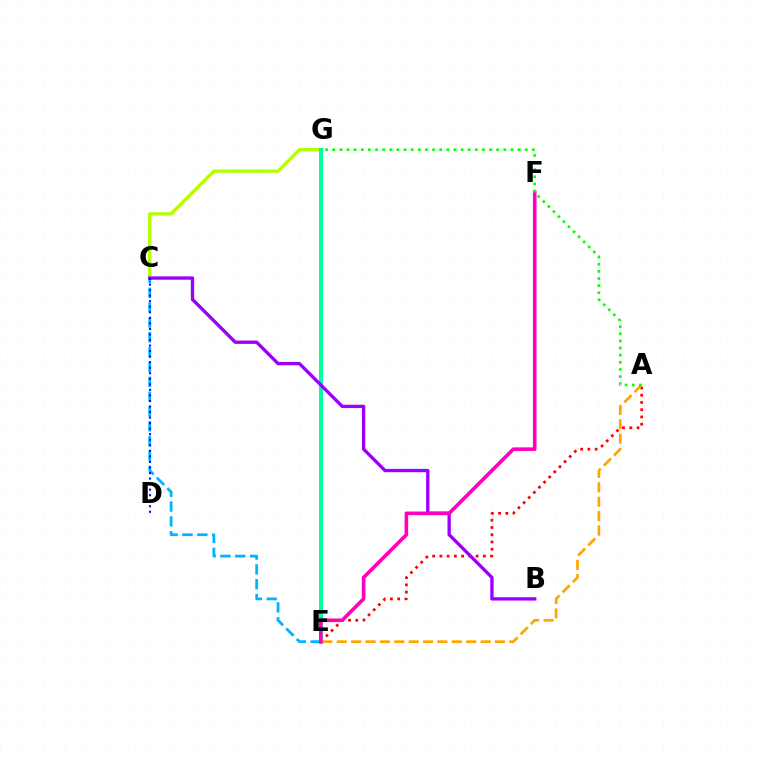{('A', 'E'): [{'color': '#ff0000', 'line_style': 'dotted', 'thickness': 1.97}, {'color': '#ffa500', 'line_style': 'dashed', 'thickness': 1.95}], ('C', 'G'): [{'color': '#b3ff00', 'line_style': 'solid', 'thickness': 2.41}], ('E', 'G'): [{'color': '#00ff9d', 'line_style': 'solid', 'thickness': 2.93}], ('C', 'E'): [{'color': '#00b5ff', 'line_style': 'dashed', 'thickness': 2.02}], ('B', 'C'): [{'color': '#9b00ff', 'line_style': 'solid', 'thickness': 2.4}], ('E', 'F'): [{'color': '#ff00bd', 'line_style': 'solid', 'thickness': 2.6}], ('A', 'G'): [{'color': '#08ff00', 'line_style': 'dotted', 'thickness': 1.94}], ('C', 'D'): [{'color': '#0010ff', 'line_style': 'dotted', 'thickness': 1.51}]}